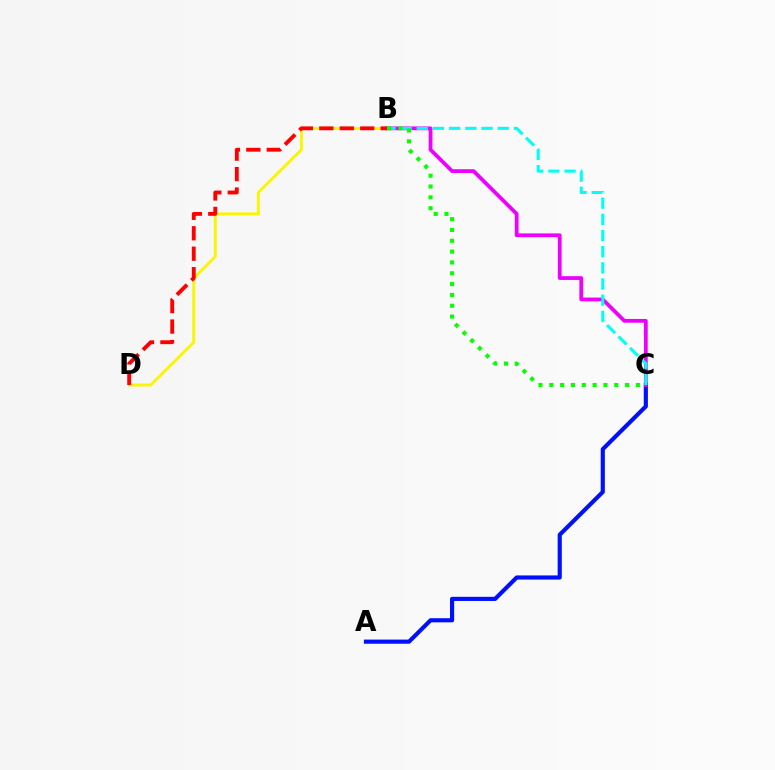{('A', 'C'): [{'color': '#0010ff', 'line_style': 'solid', 'thickness': 2.98}], ('B', 'C'): [{'color': '#ee00ff', 'line_style': 'solid', 'thickness': 2.71}, {'color': '#00fff6', 'line_style': 'dashed', 'thickness': 2.2}, {'color': '#08ff00', 'line_style': 'dotted', 'thickness': 2.94}], ('B', 'D'): [{'color': '#fcf500', 'line_style': 'solid', 'thickness': 2.08}, {'color': '#ff0000', 'line_style': 'dashed', 'thickness': 2.78}]}